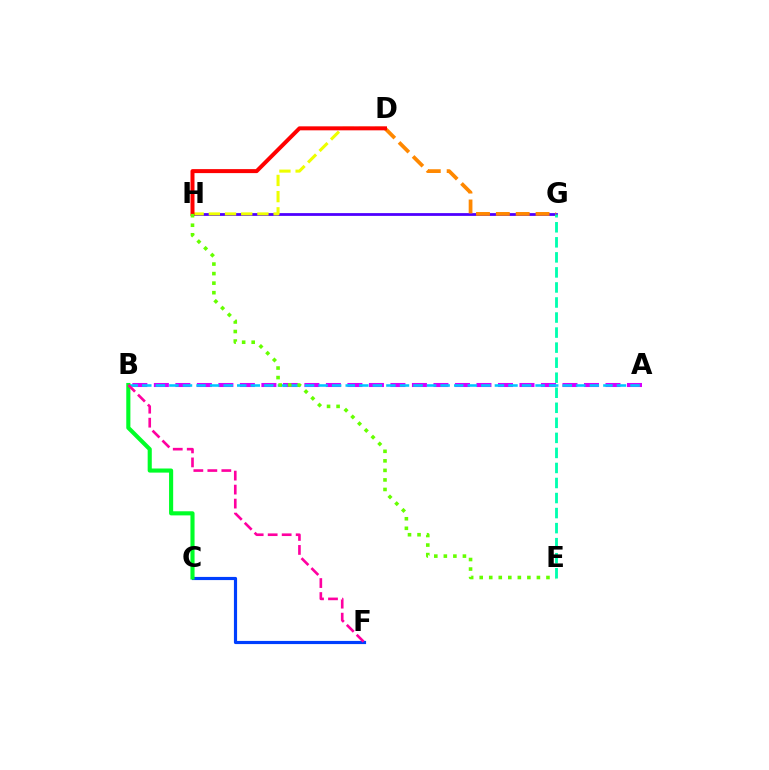{('G', 'H'): [{'color': '#4f00ff', 'line_style': 'solid', 'thickness': 2.0}], ('C', 'F'): [{'color': '#003fff', 'line_style': 'solid', 'thickness': 2.28}], ('A', 'B'): [{'color': '#d600ff', 'line_style': 'dashed', 'thickness': 2.92}, {'color': '#00c7ff', 'line_style': 'dashed', 'thickness': 1.84}], ('D', 'G'): [{'color': '#ff8800', 'line_style': 'dashed', 'thickness': 2.7}], ('D', 'H'): [{'color': '#eeff00', 'line_style': 'dashed', 'thickness': 2.2}, {'color': '#ff0000', 'line_style': 'solid', 'thickness': 2.87}], ('E', 'H'): [{'color': '#66ff00', 'line_style': 'dotted', 'thickness': 2.59}], ('E', 'G'): [{'color': '#00ffaf', 'line_style': 'dashed', 'thickness': 2.04}], ('B', 'C'): [{'color': '#00ff27', 'line_style': 'solid', 'thickness': 2.96}], ('B', 'F'): [{'color': '#ff00a0', 'line_style': 'dashed', 'thickness': 1.9}]}